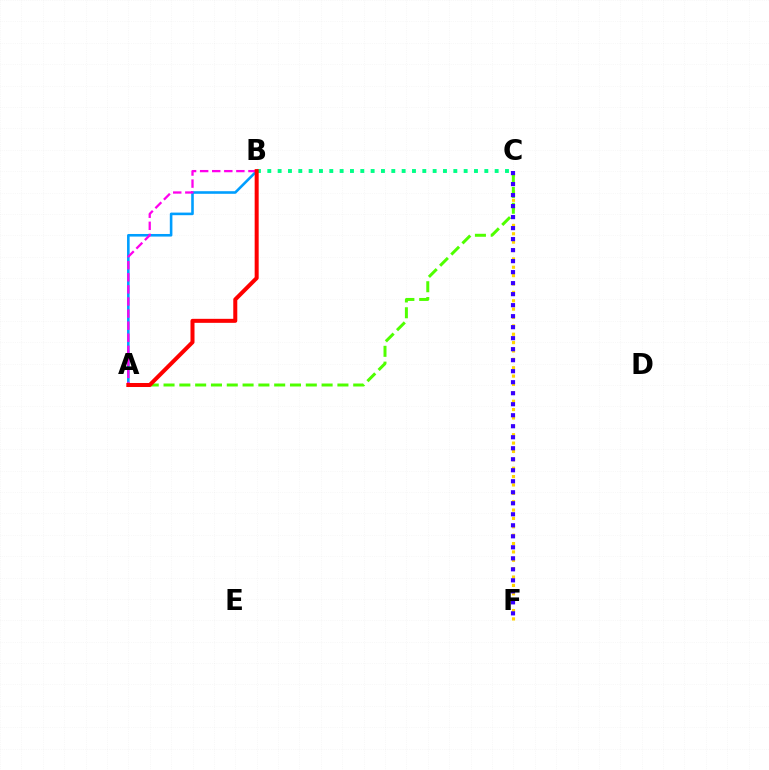{('C', 'F'): [{'color': '#ffd500', 'line_style': 'dotted', 'thickness': 2.27}, {'color': '#3700ff', 'line_style': 'dotted', 'thickness': 2.99}], ('B', 'C'): [{'color': '#00ff86', 'line_style': 'dotted', 'thickness': 2.81}], ('A', 'B'): [{'color': '#009eff', 'line_style': 'solid', 'thickness': 1.87}, {'color': '#ff00ed', 'line_style': 'dashed', 'thickness': 1.64}, {'color': '#ff0000', 'line_style': 'solid', 'thickness': 2.89}], ('A', 'C'): [{'color': '#4fff00', 'line_style': 'dashed', 'thickness': 2.15}]}